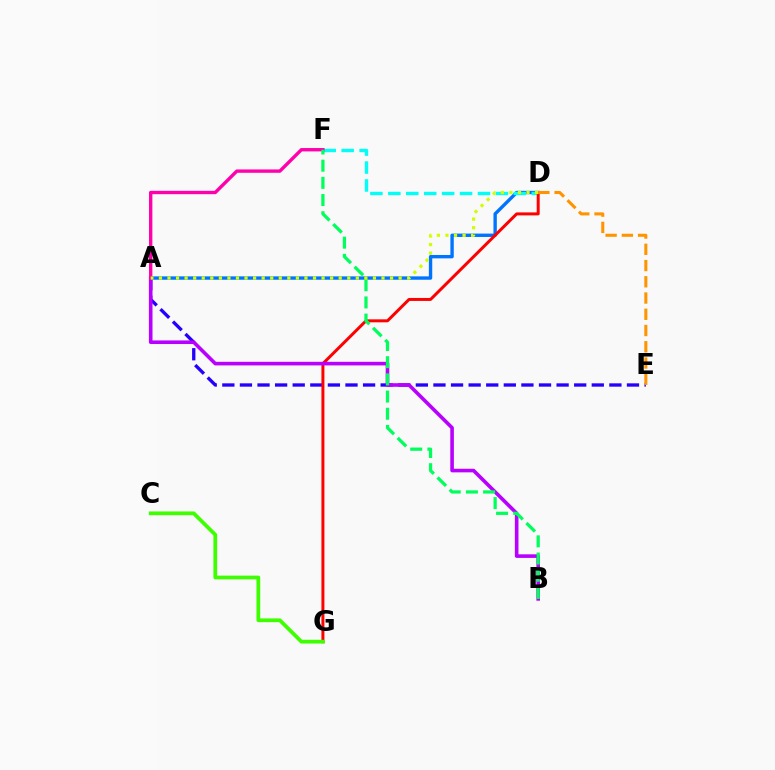{('A', 'D'): [{'color': '#0074ff', 'line_style': 'solid', 'thickness': 2.43}, {'color': '#d1ff00', 'line_style': 'dotted', 'thickness': 2.33}], ('A', 'E'): [{'color': '#2500ff', 'line_style': 'dashed', 'thickness': 2.39}], ('D', 'F'): [{'color': '#00fff6', 'line_style': 'dashed', 'thickness': 2.44}], ('D', 'G'): [{'color': '#ff0000', 'line_style': 'solid', 'thickness': 2.15}], ('C', 'G'): [{'color': '#3dff00', 'line_style': 'solid', 'thickness': 2.69}], ('D', 'E'): [{'color': '#ff9400', 'line_style': 'dashed', 'thickness': 2.21}], ('A', 'B'): [{'color': '#b900ff', 'line_style': 'solid', 'thickness': 2.59}], ('A', 'F'): [{'color': '#ff00ac', 'line_style': 'solid', 'thickness': 2.42}], ('B', 'F'): [{'color': '#00ff5c', 'line_style': 'dashed', 'thickness': 2.33}]}